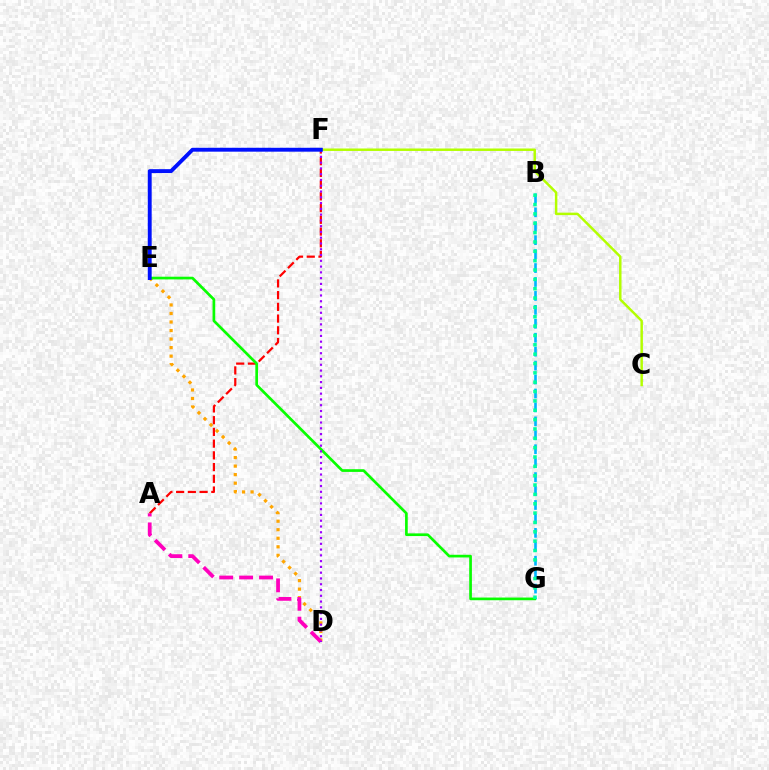{('C', 'F'): [{'color': '#b3ff00', 'line_style': 'solid', 'thickness': 1.78}], ('D', 'E'): [{'color': '#ffa500', 'line_style': 'dotted', 'thickness': 2.32}], ('B', 'G'): [{'color': '#00b5ff', 'line_style': 'dashed', 'thickness': 1.89}, {'color': '#00ff9d', 'line_style': 'dotted', 'thickness': 2.54}], ('A', 'F'): [{'color': '#ff0000', 'line_style': 'dashed', 'thickness': 1.59}], ('A', 'D'): [{'color': '#ff00bd', 'line_style': 'dashed', 'thickness': 2.7}], ('E', 'G'): [{'color': '#08ff00', 'line_style': 'solid', 'thickness': 1.93}], ('D', 'F'): [{'color': '#9b00ff', 'line_style': 'dotted', 'thickness': 1.57}], ('E', 'F'): [{'color': '#0010ff', 'line_style': 'solid', 'thickness': 2.8}]}